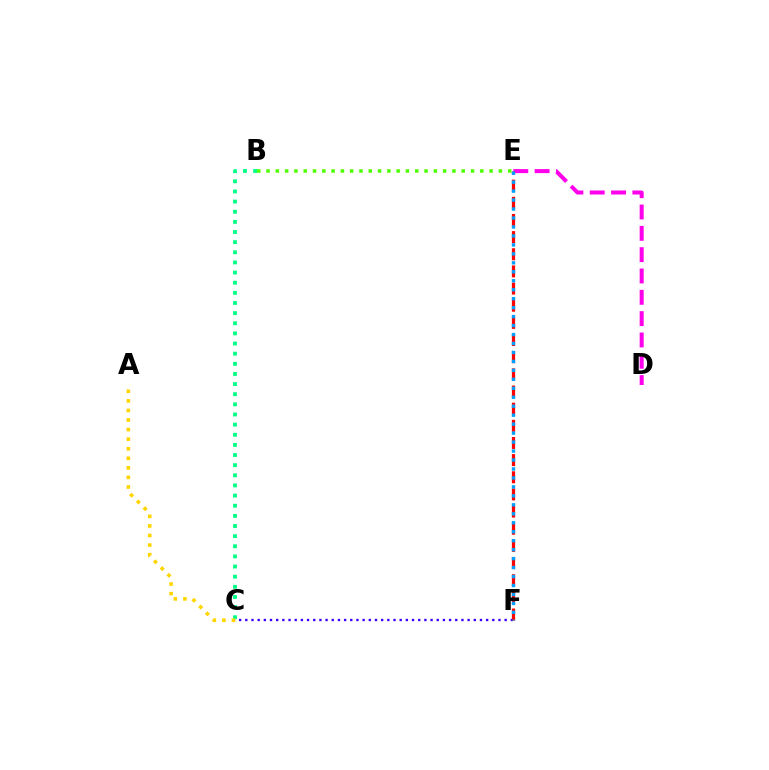{('B', 'C'): [{'color': '#00ff86', 'line_style': 'dotted', 'thickness': 2.75}], ('D', 'E'): [{'color': '#ff00ed', 'line_style': 'dashed', 'thickness': 2.9}], ('C', 'F'): [{'color': '#3700ff', 'line_style': 'dotted', 'thickness': 1.68}], ('E', 'F'): [{'color': '#ff0000', 'line_style': 'dashed', 'thickness': 2.33}, {'color': '#009eff', 'line_style': 'dotted', 'thickness': 2.44}], ('B', 'E'): [{'color': '#4fff00', 'line_style': 'dotted', 'thickness': 2.53}], ('A', 'C'): [{'color': '#ffd500', 'line_style': 'dotted', 'thickness': 2.6}]}